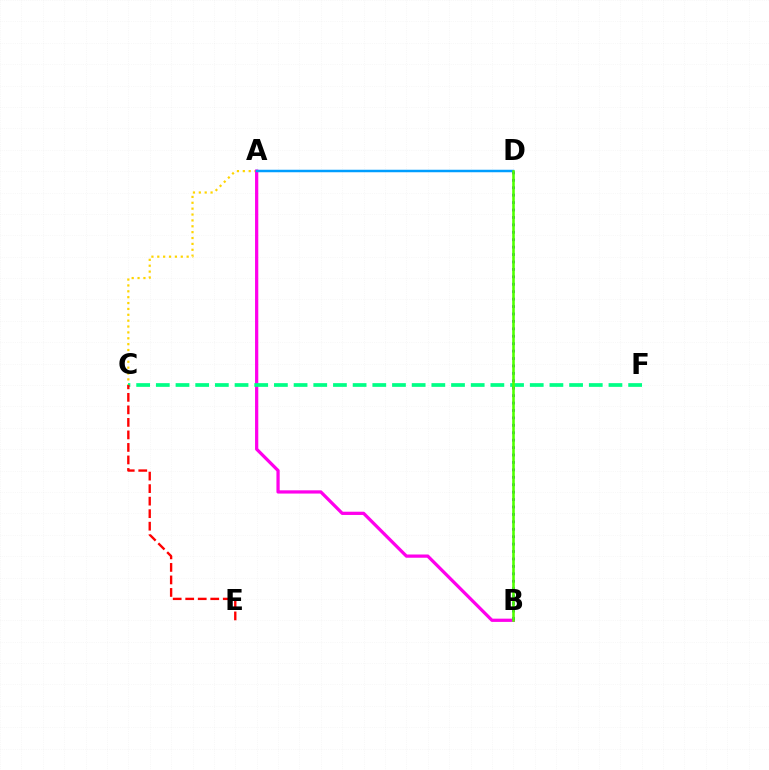{('A', 'C'): [{'color': '#ffd500', 'line_style': 'dotted', 'thickness': 1.6}], ('A', 'B'): [{'color': '#ff00ed', 'line_style': 'solid', 'thickness': 2.34}], ('C', 'F'): [{'color': '#00ff86', 'line_style': 'dashed', 'thickness': 2.67}], ('A', 'D'): [{'color': '#009eff', 'line_style': 'solid', 'thickness': 1.79}], ('B', 'D'): [{'color': '#3700ff', 'line_style': 'dotted', 'thickness': 2.02}, {'color': '#4fff00', 'line_style': 'solid', 'thickness': 1.86}], ('C', 'E'): [{'color': '#ff0000', 'line_style': 'dashed', 'thickness': 1.7}]}